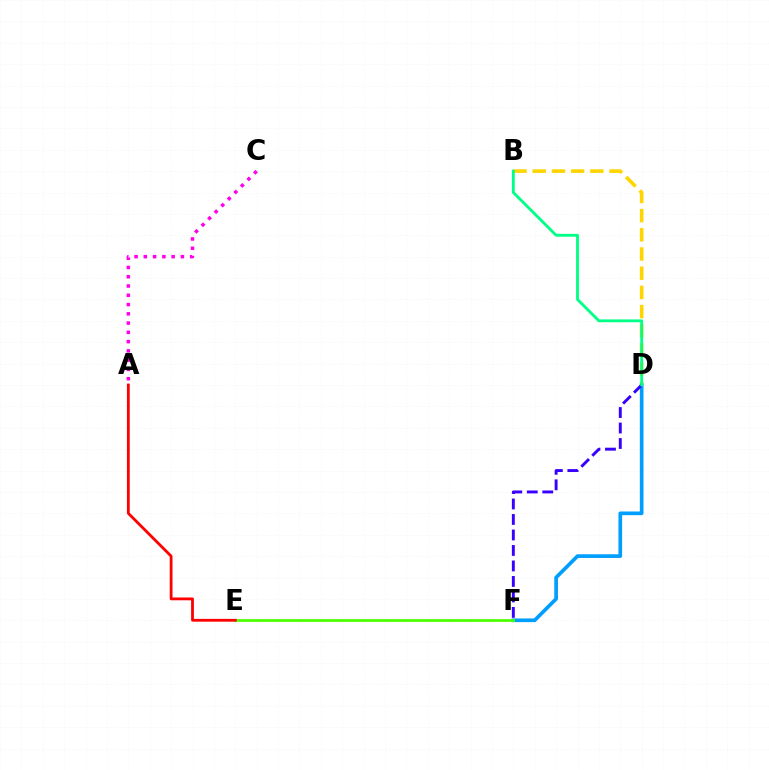{('B', 'D'): [{'color': '#ffd500', 'line_style': 'dashed', 'thickness': 2.61}, {'color': '#00ff86', 'line_style': 'solid', 'thickness': 2.05}], ('D', 'F'): [{'color': '#009eff', 'line_style': 'solid', 'thickness': 2.65}, {'color': '#3700ff', 'line_style': 'dashed', 'thickness': 2.1}], ('A', 'C'): [{'color': '#ff00ed', 'line_style': 'dotted', 'thickness': 2.52}], ('E', 'F'): [{'color': '#4fff00', 'line_style': 'solid', 'thickness': 1.99}], ('A', 'E'): [{'color': '#ff0000', 'line_style': 'solid', 'thickness': 2.02}]}